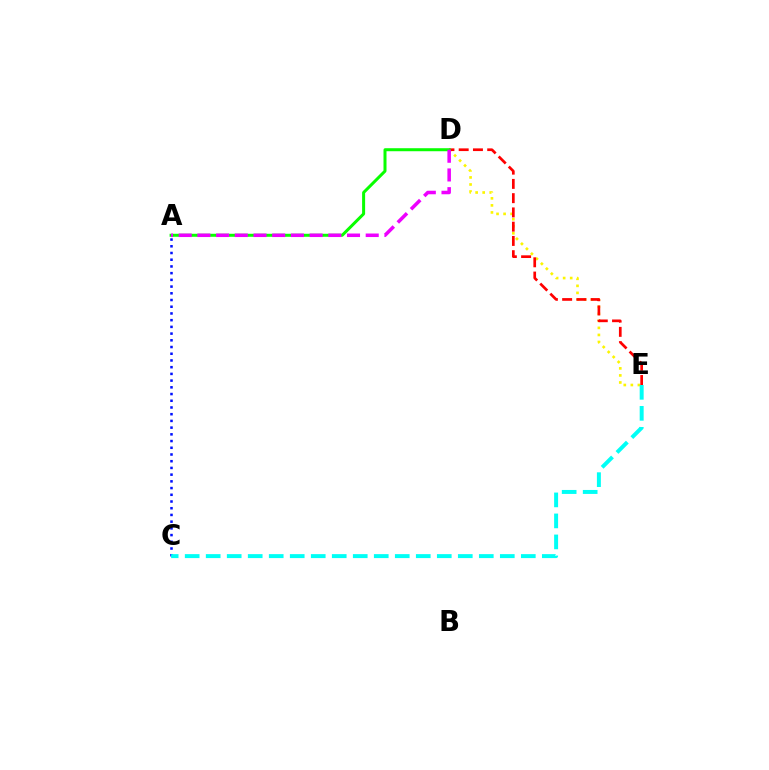{('D', 'E'): [{'color': '#fcf500', 'line_style': 'dotted', 'thickness': 1.91}, {'color': '#ff0000', 'line_style': 'dashed', 'thickness': 1.94}], ('A', 'D'): [{'color': '#08ff00', 'line_style': 'solid', 'thickness': 2.17}, {'color': '#ee00ff', 'line_style': 'dashed', 'thickness': 2.54}], ('A', 'C'): [{'color': '#0010ff', 'line_style': 'dotted', 'thickness': 1.82}], ('C', 'E'): [{'color': '#00fff6', 'line_style': 'dashed', 'thickness': 2.85}]}